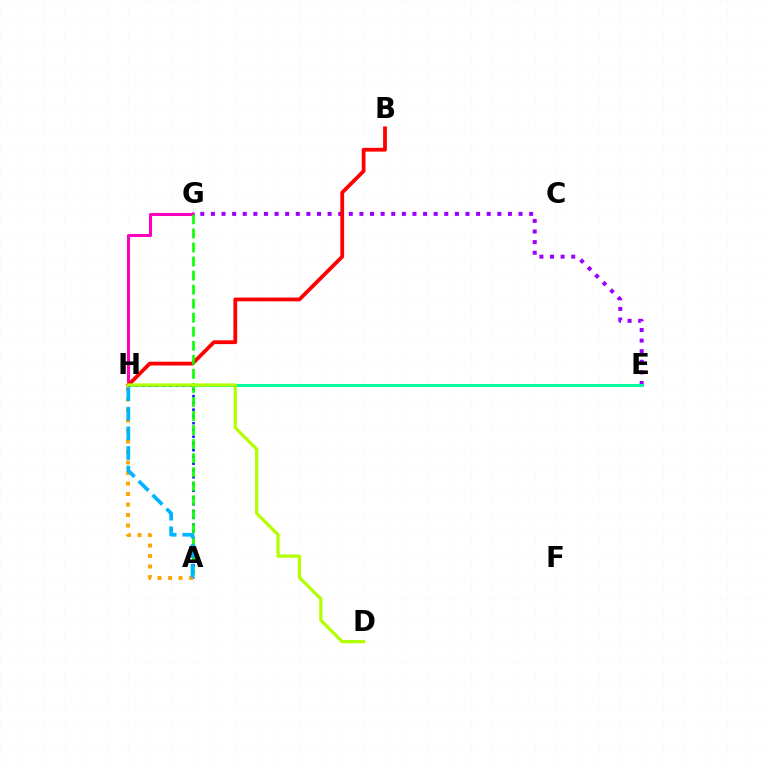{('E', 'G'): [{'color': '#9b00ff', 'line_style': 'dotted', 'thickness': 2.88}], ('G', 'H'): [{'color': '#ff00bd', 'line_style': 'solid', 'thickness': 2.2}], ('B', 'H'): [{'color': '#ff0000', 'line_style': 'solid', 'thickness': 2.72}], ('E', 'H'): [{'color': '#00ff9d', 'line_style': 'solid', 'thickness': 2.13}], ('A', 'H'): [{'color': '#0010ff', 'line_style': 'dotted', 'thickness': 1.84}, {'color': '#ffa500', 'line_style': 'dotted', 'thickness': 2.85}, {'color': '#00b5ff', 'line_style': 'dashed', 'thickness': 2.66}], ('A', 'G'): [{'color': '#08ff00', 'line_style': 'dashed', 'thickness': 1.91}], ('D', 'H'): [{'color': '#b3ff00', 'line_style': 'solid', 'thickness': 2.33}]}